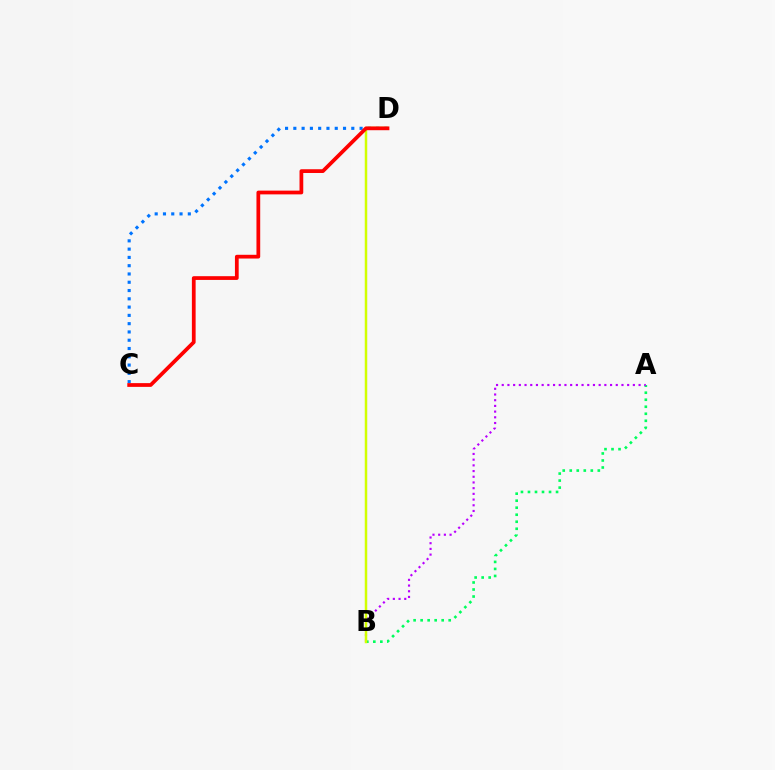{('A', 'B'): [{'color': '#00ff5c', 'line_style': 'dotted', 'thickness': 1.91}, {'color': '#b900ff', 'line_style': 'dotted', 'thickness': 1.55}], ('C', 'D'): [{'color': '#0074ff', 'line_style': 'dotted', 'thickness': 2.25}, {'color': '#ff0000', 'line_style': 'solid', 'thickness': 2.7}], ('B', 'D'): [{'color': '#d1ff00', 'line_style': 'solid', 'thickness': 1.78}]}